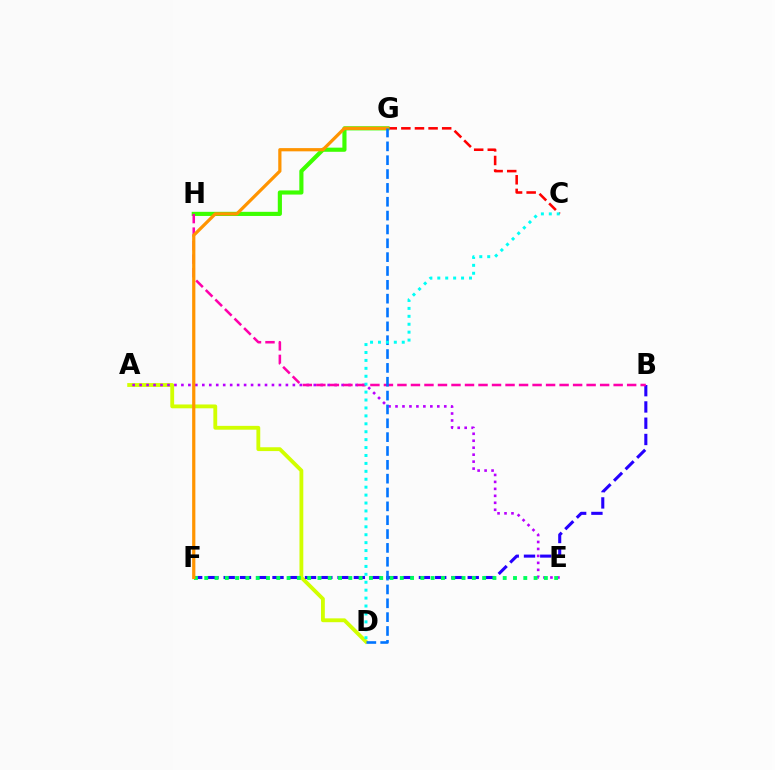{('C', 'G'): [{'color': '#ff0000', 'line_style': 'dashed', 'thickness': 1.85}], ('A', 'D'): [{'color': '#d1ff00', 'line_style': 'solid', 'thickness': 2.76}], ('A', 'E'): [{'color': '#b900ff', 'line_style': 'dotted', 'thickness': 1.89}], ('G', 'H'): [{'color': '#3dff00', 'line_style': 'solid', 'thickness': 2.98}], ('B', 'F'): [{'color': '#2500ff', 'line_style': 'dashed', 'thickness': 2.21}], ('E', 'F'): [{'color': '#00ff5c', 'line_style': 'dotted', 'thickness': 2.8}], ('B', 'H'): [{'color': '#ff00ac', 'line_style': 'dashed', 'thickness': 1.84}], ('F', 'G'): [{'color': '#ff9400', 'line_style': 'solid', 'thickness': 2.32}], ('D', 'G'): [{'color': '#0074ff', 'line_style': 'dashed', 'thickness': 1.88}], ('C', 'D'): [{'color': '#00fff6', 'line_style': 'dotted', 'thickness': 2.15}]}